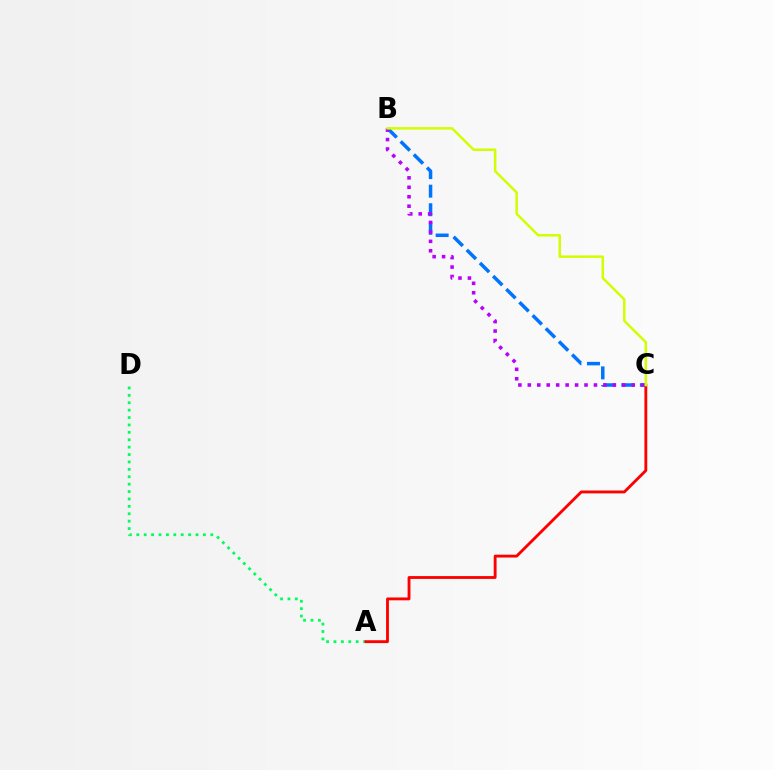{('A', 'D'): [{'color': '#00ff5c', 'line_style': 'dotted', 'thickness': 2.01}], ('A', 'C'): [{'color': '#ff0000', 'line_style': 'solid', 'thickness': 2.06}], ('B', 'C'): [{'color': '#0074ff', 'line_style': 'dashed', 'thickness': 2.52}, {'color': '#b900ff', 'line_style': 'dotted', 'thickness': 2.57}, {'color': '#d1ff00', 'line_style': 'solid', 'thickness': 1.79}]}